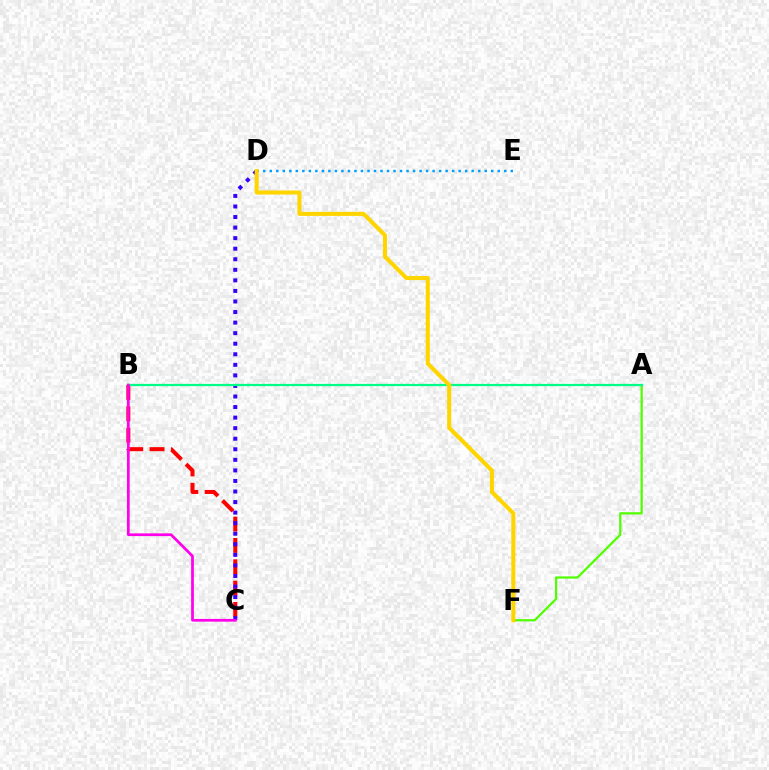{('B', 'C'): [{'color': '#ff0000', 'line_style': 'dashed', 'thickness': 2.9}, {'color': '#ff00ed', 'line_style': 'solid', 'thickness': 1.96}], ('C', 'D'): [{'color': '#3700ff', 'line_style': 'dotted', 'thickness': 2.87}], ('D', 'E'): [{'color': '#009eff', 'line_style': 'dotted', 'thickness': 1.77}], ('A', 'F'): [{'color': '#4fff00', 'line_style': 'solid', 'thickness': 1.61}], ('A', 'B'): [{'color': '#00ff86', 'line_style': 'solid', 'thickness': 1.62}], ('D', 'F'): [{'color': '#ffd500', 'line_style': 'solid', 'thickness': 2.92}]}